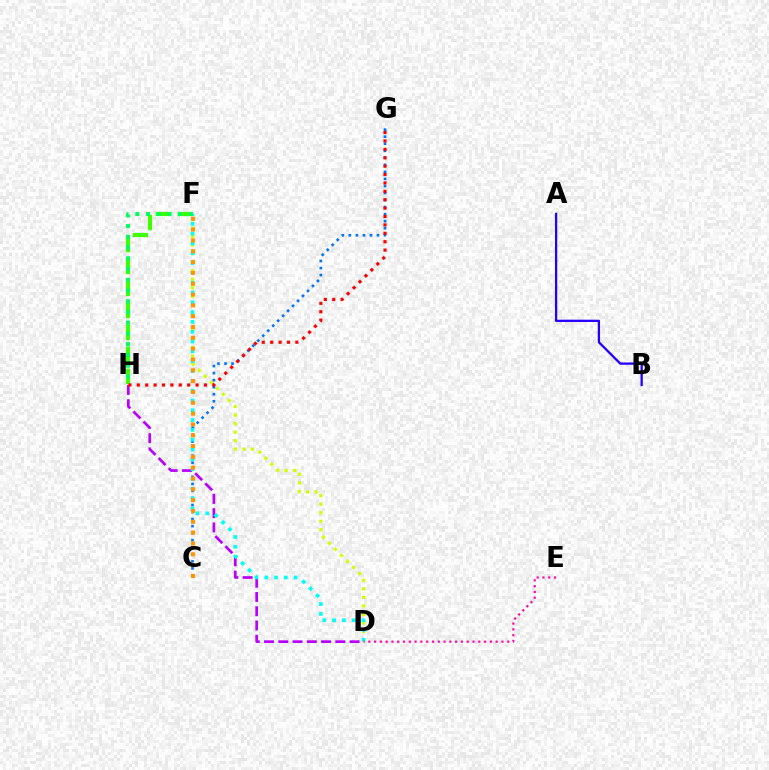{('F', 'H'): [{'color': '#3dff00', 'line_style': 'dashed', 'thickness': 2.99}, {'color': '#00ff5c', 'line_style': 'dotted', 'thickness': 2.92}], ('D', 'F'): [{'color': '#d1ff00', 'line_style': 'dotted', 'thickness': 2.32}, {'color': '#00fff6', 'line_style': 'dotted', 'thickness': 2.67}], ('C', 'G'): [{'color': '#0074ff', 'line_style': 'dotted', 'thickness': 1.91}], ('D', 'H'): [{'color': '#b900ff', 'line_style': 'dashed', 'thickness': 1.94}], ('G', 'H'): [{'color': '#ff0000', 'line_style': 'dotted', 'thickness': 2.28}], ('C', 'F'): [{'color': '#ff9400', 'line_style': 'dotted', 'thickness': 2.94}], ('D', 'E'): [{'color': '#ff00ac', 'line_style': 'dotted', 'thickness': 1.57}], ('A', 'B'): [{'color': '#2500ff', 'line_style': 'solid', 'thickness': 1.65}]}